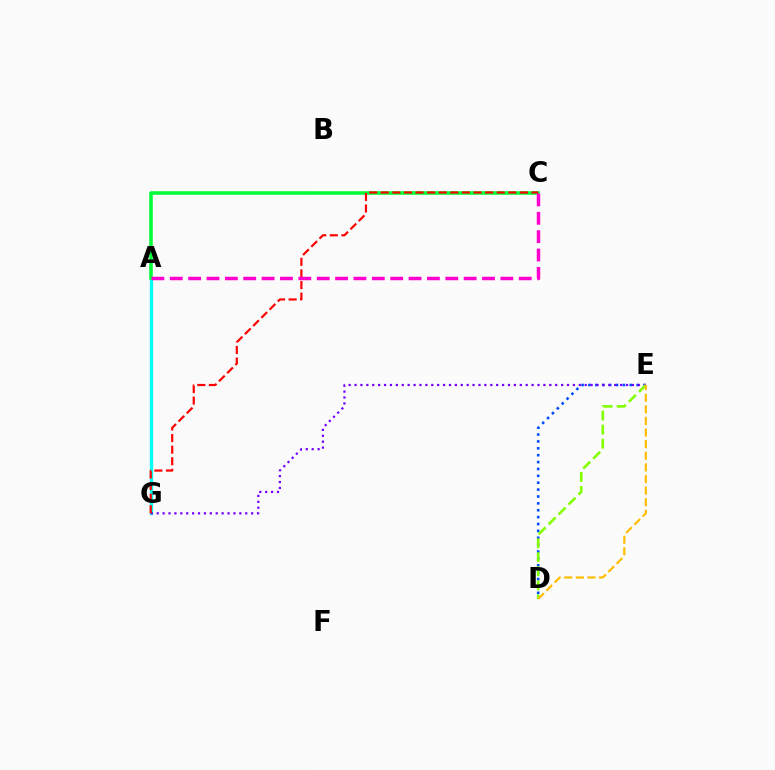{('D', 'E'): [{'color': '#004bff', 'line_style': 'dotted', 'thickness': 1.87}, {'color': '#84ff00', 'line_style': 'dashed', 'thickness': 1.91}, {'color': '#ffbd00', 'line_style': 'dashed', 'thickness': 1.58}], ('A', 'G'): [{'color': '#00fff6', 'line_style': 'solid', 'thickness': 2.38}], ('E', 'G'): [{'color': '#7200ff', 'line_style': 'dotted', 'thickness': 1.6}], ('A', 'C'): [{'color': '#00ff39', 'line_style': 'solid', 'thickness': 2.56}, {'color': '#ff00cf', 'line_style': 'dashed', 'thickness': 2.5}], ('C', 'G'): [{'color': '#ff0000', 'line_style': 'dashed', 'thickness': 1.58}]}